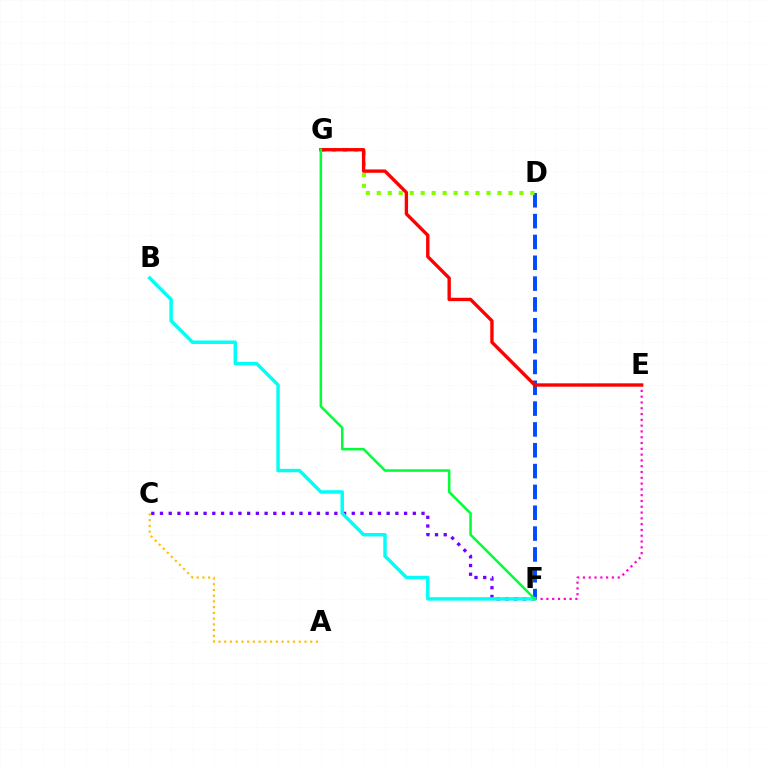{('D', 'F'): [{'color': '#004bff', 'line_style': 'dashed', 'thickness': 2.83}], ('E', 'F'): [{'color': '#ff00cf', 'line_style': 'dotted', 'thickness': 1.57}], ('D', 'G'): [{'color': '#84ff00', 'line_style': 'dotted', 'thickness': 2.98}], ('E', 'G'): [{'color': '#ff0000', 'line_style': 'solid', 'thickness': 2.42}], ('A', 'C'): [{'color': '#ffbd00', 'line_style': 'dotted', 'thickness': 1.56}], ('C', 'F'): [{'color': '#7200ff', 'line_style': 'dotted', 'thickness': 2.37}], ('B', 'F'): [{'color': '#00fff6', 'line_style': 'solid', 'thickness': 2.49}], ('F', 'G'): [{'color': '#00ff39', 'line_style': 'solid', 'thickness': 1.81}]}